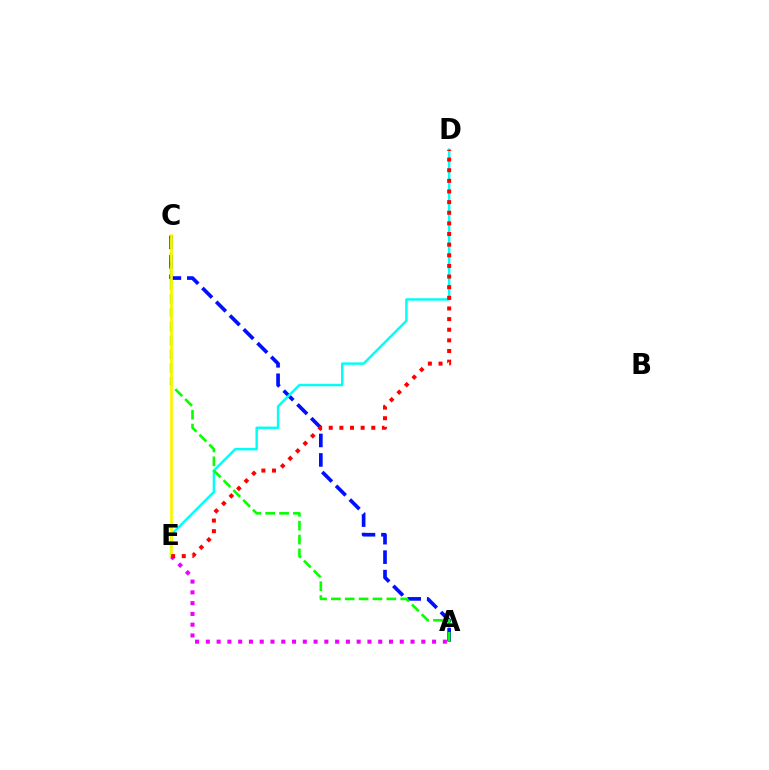{('A', 'C'): [{'color': '#0010ff', 'line_style': 'dashed', 'thickness': 2.65}, {'color': '#08ff00', 'line_style': 'dashed', 'thickness': 1.88}], ('D', 'E'): [{'color': '#00fff6', 'line_style': 'solid', 'thickness': 1.77}, {'color': '#ff0000', 'line_style': 'dotted', 'thickness': 2.89}], ('A', 'E'): [{'color': '#ee00ff', 'line_style': 'dotted', 'thickness': 2.93}], ('C', 'E'): [{'color': '#fcf500', 'line_style': 'solid', 'thickness': 1.97}]}